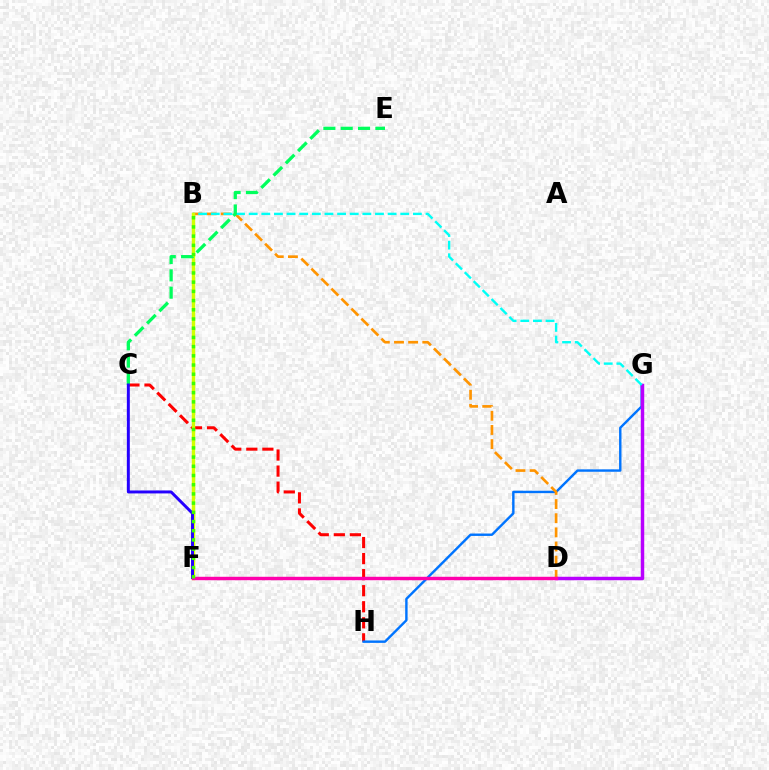{('C', 'H'): [{'color': '#ff0000', 'line_style': 'dashed', 'thickness': 2.18}], ('G', 'H'): [{'color': '#0074ff', 'line_style': 'solid', 'thickness': 1.73}], ('D', 'G'): [{'color': '#b900ff', 'line_style': 'solid', 'thickness': 2.49}], ('B', 'D'): [{'color': '#ff9400', 'line_style': 'dashed', 'thickness': 1.92}], ('B', 'G'): [{'color': '#00fff6', 'line_style': 'dashed', 'thickness': 1.72}], ('B', 'F'): [{'color': '#d1ff00', 'line_style': 'solid', 'thickness': 2.46}, {'color': '#3dff00', 'line_style': 'dotted', 'thickness': 2.5}], ('C', 'E'): [{'color': '#00ff5c', 'line_style': 'dashed', 'thickness': 2.35}], ('C', 'F'): [{'color': '#2500ff', 'line_style': 'solid', 'thickness': 2.13}], ('D', 'F'): [{'color': '#ff00ac', 'line_style': 'solid', 'thickness': 2.47}]}